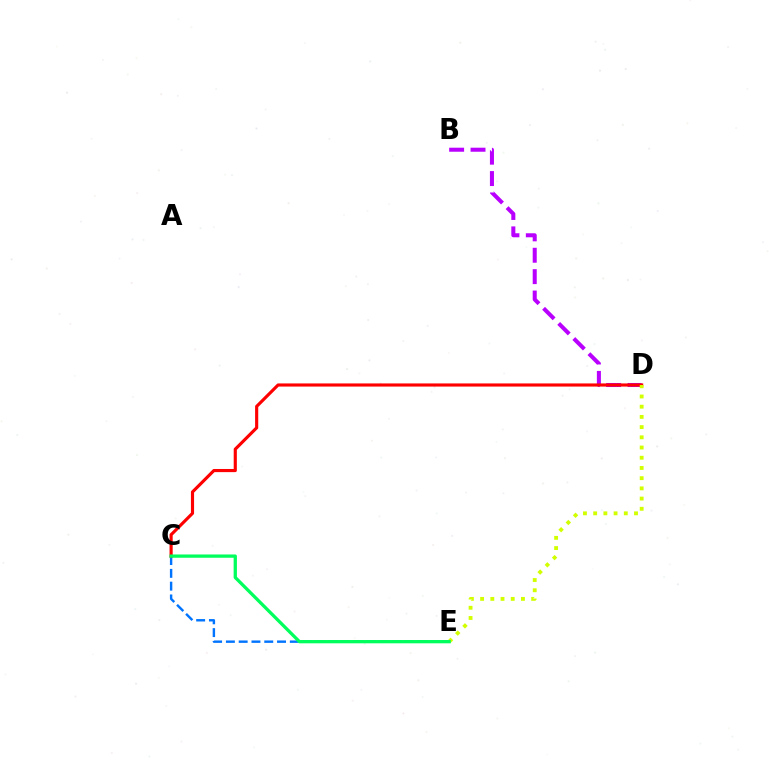{('C', 'E'): [{'color': '#0074ff', 'line_style': 'dashed', 'thickness': 1.74}, {'color': '#00ff5c', 'line_style': 'solid', 'thickness': 2.36}], ('B', 'D'): [{'color': '#b900ff', 'line_style': 'dashed', 'thickness': 2.91}], ('C', 'D'): [{'color': '#ff0000', 'line_style': 'solid', 'thickness': 2.26}], ('D', 'E'): [{'color': '#d1ff00', 'line_style': 'dotted', 'thickness': 2.77}]}